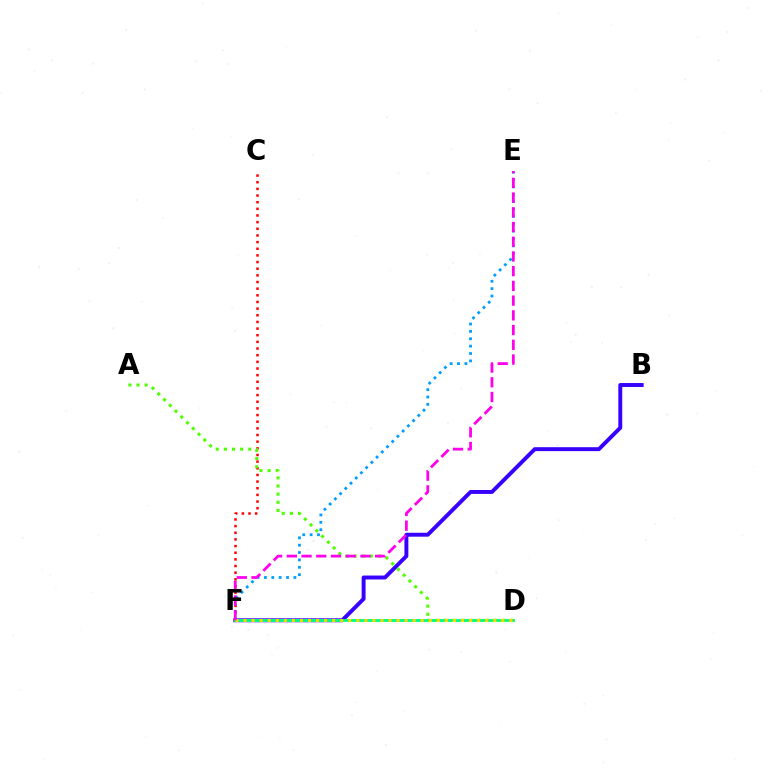{('B', 'F'): [{'color': '#3700ff', 'line_style': 'solid', 'thickness': 2.82}], ('C', 'F'): [{'color': '#ff0000', 'line_style': 'dotted', 'thickness': 1.81}], ('E', 'F'): [{'color': '#009eff', 'line_style': 'dotted', 'thickness': 2.0}, {'color': '#ff00ed', 'line_style': 'dashed', 'thickness': 2.0}], ('D', 'F'): [{'color': '#00ff86', 'line_style': 'solid', 'thickness': 2.07}, {'color': '#ffd500', 'line_style': 'dotted', 'thickness': 2.19}], ('A', 'D'): [{'color': '#4fff00', 'line_style': 'dotted', 'thickness': 2.21}]}